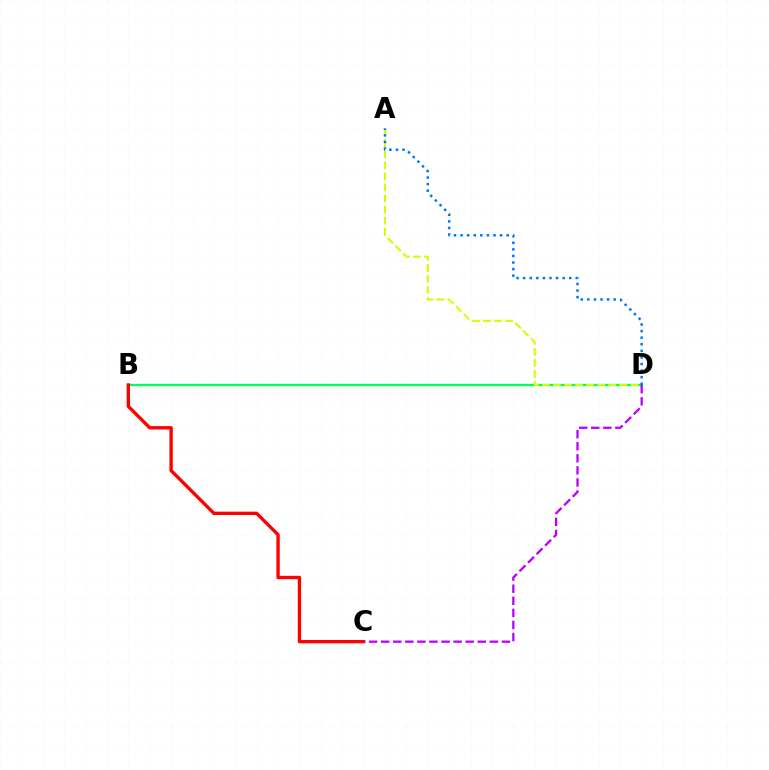{('B', 'D'): [{'color': '#00ff5c', 'line_style': 'solid', 'thickness': 1.67}], ('B', 'C'): [{'color': '#ff0000', 'line_style': 'solid', 'thickness': 2.42}], ('A', 'D'): [{'color': '#d1ff00', 'line_style': 'dashed', 'thickness': 1.5}, {'color': '#0074ff', 'line_style': 'dotted', 'thickness': 1.79}], ('C', 'D'): [{'color': '#b900ff', 'line_style': 'dashed', 'thickness': 1.64}]}